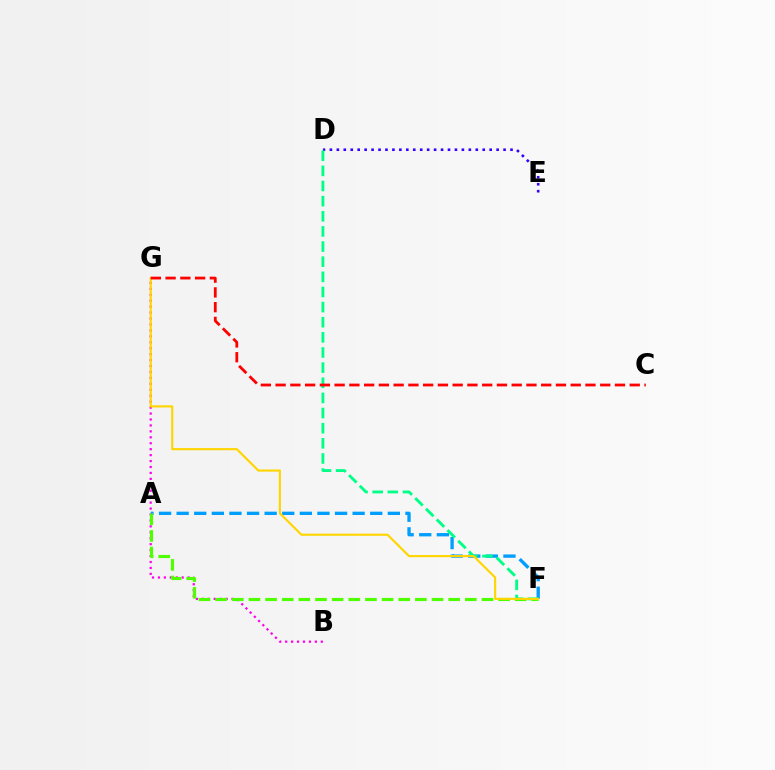{('D', 'E'): [{'color': '#3700ff', 'line_style': 'dotted', 'thickness': 1.89}], ('A', 'F'): [{'color': '#009eff', 'line_style': 'dashed', 'thickness': 2.39}, {'color': '#4fff00', 'line_style': 'dashed', 'thickness': 2.26}], ('B', 'G'): [{'color': '#ff00ed', 'line_style': 'dotted', 'thickness': 1.61}], ('D', 'F'): [{'color': '#00ff86', 'line_style': 'dashed', 'thickness': 2.06}], ('F', 'G'): [{'color': '#ffd500', 'line_style': 'solid', 'thickness': 1.54}], ('C', 'G'): [{'color': '#ff0000', 'line_style': 'dashed', 'thickness': 2.0}]}